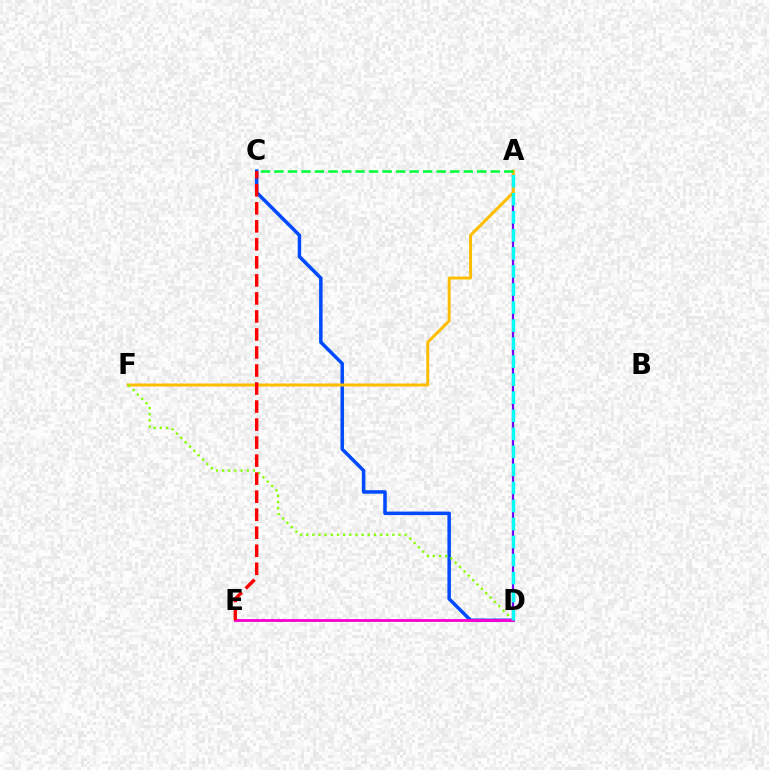{('A', 'D'): [{'color': '#7200ff', 'line_style': 'solid', 'thickness': 1.59}, {'color': '#00fff6', 'line_style': 'dashed', 'thickness': 2.45}], ('C', 'D'): [{'color': '#004bff', 'line_style': 'solid', 'thickness': 2.52}], ('A', 'F'): [{'color': '#ffbd00', 'line_style': 'solid', 'thickness': 2.14}], ('A', 'C'): [{'color': '#00ff39', 'line_style': 'dashed', 'thickness': 1.84}], ('D', 'F'): [{'color': '#84ff00', 'line_style': 'dotted', 'thickness': 1.67}], ('D', 'E'): [{'color': '#ff00cf', 'line_style': 'solid', 'thickness': 2.03}], ('C', 'E'): [{'color': '#ff0000', 'line_style': 'dashed', 'thickness': 2.45}]}